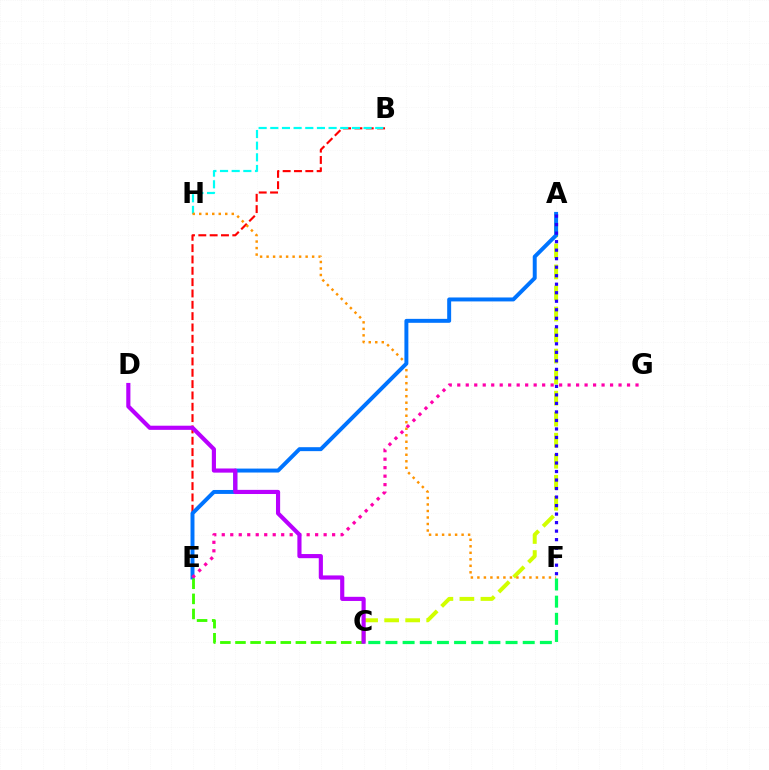{('B', 'E'): [{'color': '#ff0000', 'line_style': 'dashed', 'thickness': 1.54}], ('B', 'H'): [{'color': '#00fff6', 'line_style': 'dashed', 'thickness': 1.58}], ('A', 'C'): [{'color': '#d1ff00', 'line_style': 'dashed', 'thickness': 2.86}], ('F', 'H'): [{'color': '#ff9400', 'line_style': 'dotted', 'thickness': 1.77}], ('A', 'E'): [{'color': '#0074ff', 'line_style': 'solid', 'thickness': 2.84}], ('A', 'F'): [{'color': '#2500ff', 'line_style': 'dotted', 'thickness': 2.31}], ('E', 'G'): [{'color': '#ff00ac', 'line_style': 'dotted', 'thickness': 2.31}], ('C', 'E'): [{'color': '#3dff00', 'line_style': 'dashed', 'thickness': 2.05}], ('C', 'F'): [{'color': '#00ff5c', 'line_style': 'dashed', 'thickness': 2.33}], ('C', 'D'): [{'color': '#b900ff', 'line_style': 'solid', 'thickness': 2.98}]}